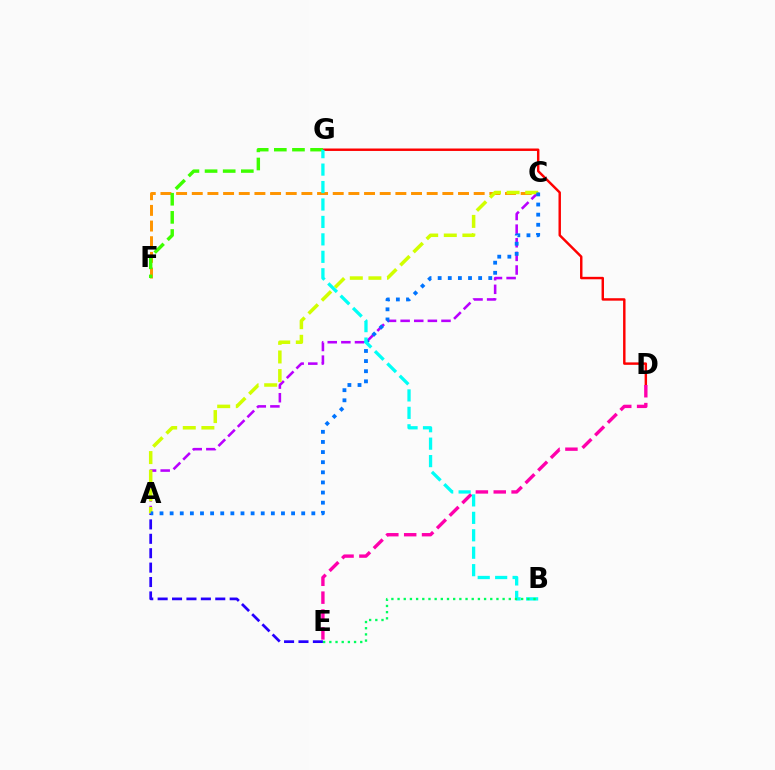{('C', 'F'): [{'color': '#ff9400', 'line_style': 'dashed', 'thickness': 2.13}], ('A', 'C'): [{'color': '#b900ff', 'line_style': 'dashed', 'thickness': 1.85}, {'color': '#d1ff00', 'line_style': 'dashed', 'thickness': 2.53}, {'color': '#0074ff', 'line_style': 'dotted', 'thickness': 2.75}], ('D', 'G'): [{'color': '#ff0000', 'line_style': 'solid', 'thickness': 1.76}], ('F', 'G'): [{'color': '#3dff00', 'line_style': 'dashed', 'thickness': 2.46}], ('D', 'E'): [{'color': '#ff00ac', 'line_style': 'dashed', 'thickness': 2.43}], ('A', 'E'): [{'color': '#2500ff', 'line_style': 'dashed', 'thickness': 1.96}], ('B', 'G'): [{'color': '#00fff6', 'line_style': 'dashed', 'thickness': 2.37}], ('B', 'E'): [{'color': '#00ff5c', 'line_style': 'dotted', 'thickness': 1.68}]}